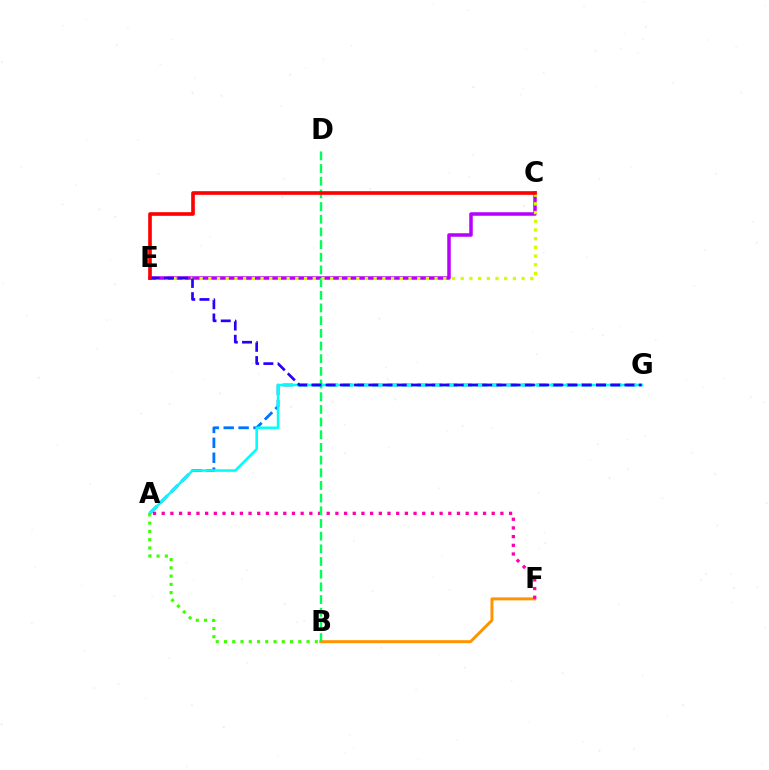{('A', 'G'): [{'color': '#0074ff', 'line_style': 'dashed', 'thickness': 2.03}, {'color': '#00fff6', 'line_style': 'solid', 'thickness': 1.84}], ('B', 'F'): [{'color': '#ff9400', 'line_style': 'solid', 'thickness': 2.14}], ('A', 'F'): [{'color': '#ff00ac', 'line_style': 'dotted', 'thickness': 2.36}], ('C', 'E'): [{'color': '#b900ff', 'line_style': 'solid', 'thickness': 2.53}, {'color': '#d1ff00', 'line_style': 'dotted', 'thickness': 2.36}, {'color': '#ff0000', 'line_style': 'solid', 'thickness': 2.62}], ('B', 'D'): [{'color': '#00ff5c', 'line_style': 'dashed', 'thickness': 1.72}], ('E', 'G'): [{'color': '#2500ff', 'line_style': 'dashed', 'thickness': 1.93}], ('A', 'B'): [{'color': '#3dff00', 'line_style': 'dotted', 'thickness': 2.24}]}